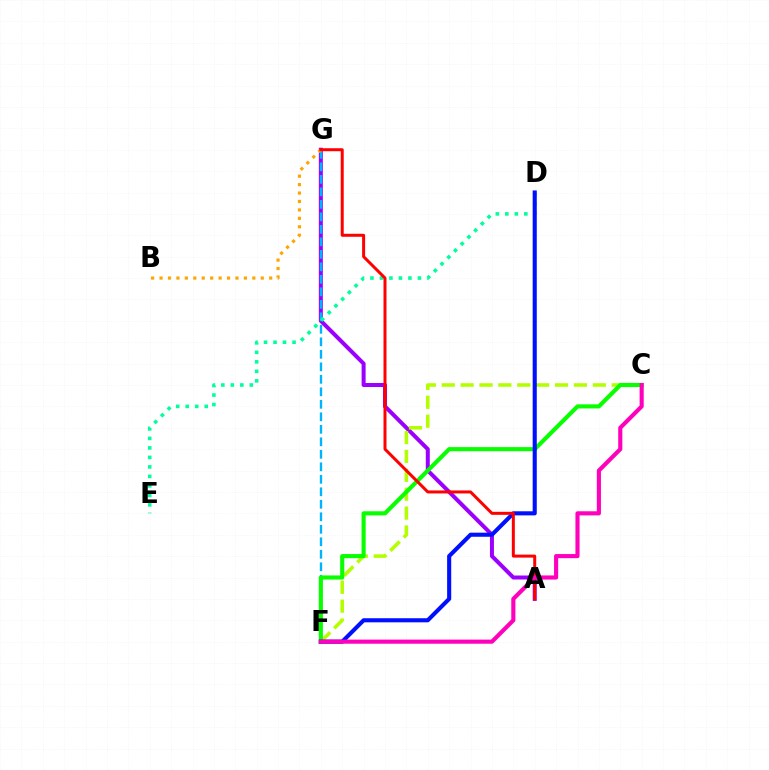{('A', 'G'): [{'color': '#9b00ff', 'line_style': 'solid', 'thickness': 2.88}, {'color': '#ff0000', 'line_style': 'solid', 'thickness': 2.16}], ('C', 'F'): [{'color': '#b3ff00', 'line_style': 'dashed', 'thickness': 2.57}, {'color': '#08ff00', 'line_style': 'solid', 'thickness': 2.96}, {'color': '#ff00bd', 'line_style': 'solid', 'thickness': 2.96}], ('F', 'G'): [{'color': '#00b5ff', 'line_style': 'dashed', 'thickness': 1.7}], ('D', 'E'): [{'color': '#00ff9d', 'line_style': 'dotted', 'thickness': 2.58}], ('B', 'G'): [{'color': '#ffa500', 'line_style': 'dotted', 'thickness': 2.29}], ('D', 'F'): [{'color': '#0010ff', 'line_style': 'solid', 'thickness': 2.95}]}